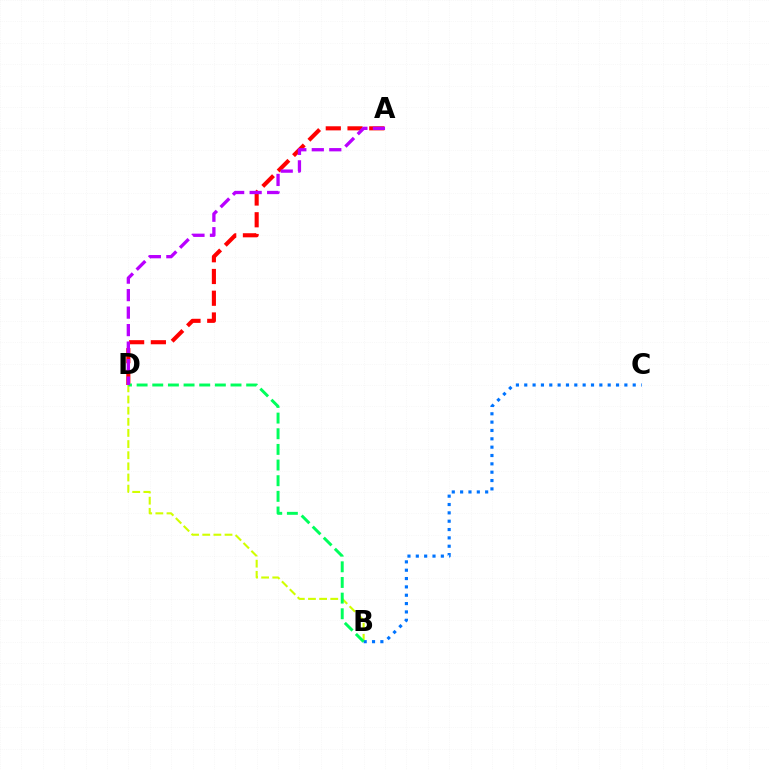{('A', 'D'): [{'color': '#ff0000', 'line_style': 'dashed', 'thickness': 2.95}, {'color': '#b900ff', 'line_style': 'dashed', 'thickness': 2.38}], ('B', 'D'): [{'color': '#d1ff00', 'line_style': 'dashed', 'thickness': 1.51}, {'color': '#00ff5c', 'line_style': 'dashed', 'thickness': 2.13}], ('B', 'C'): [{'color': '#0074ff', 'line_style': 'dotted', 'thickness': 2.27}]}